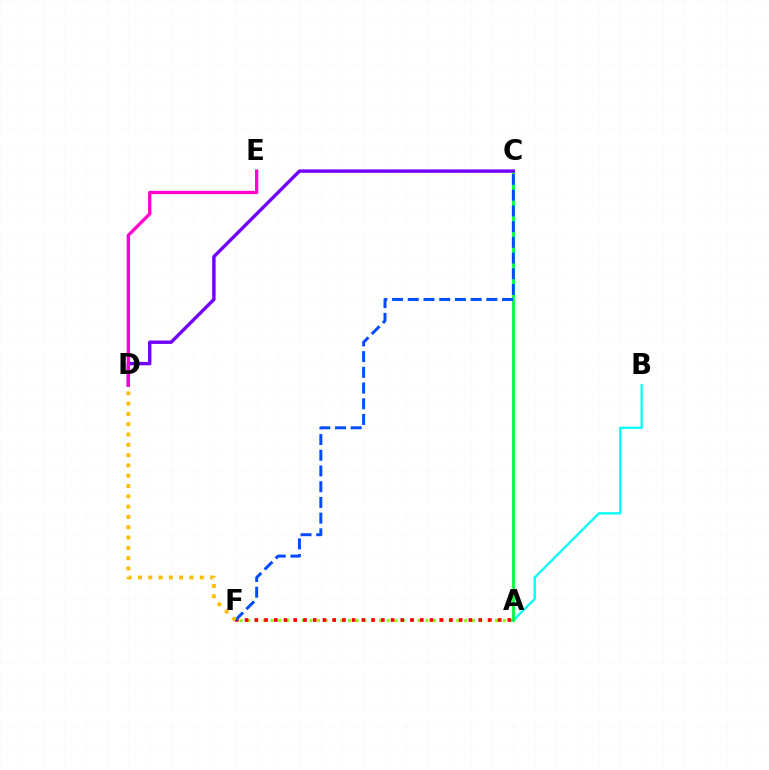{('A', 'F'): [{'color': '#84ff00', 'line_style': 'dotted', 'thickness': 2.1}, {'color': '#ff0000', 'line_style': 'dotted', 'thickness': 2.64}], ('A', 'B'): [{'color': '#00fff6', 'line_style': 'solid', 'thickness': 1.66}], ('A', 'C'): [{'color': '#00ff39', 'line_style': 'solid', 'thickness': 2.01}], ('C', 'D'): [{'color': '#7200ff', 'line_style': 'solid', 'thickness': 2.45}], ('C', 'F'): [{'color': '#004bff', 'line_style': 'dashed', 'thickness': 2.13}], ('D', 'F'): [{'color': '#ffbd00', 'line_style': 'dotted', 'thickness': 2.8}], ('D', 'E'): [{'color': '#ff00cf', 'line_style': 'solid', 'thickness': 2.37}]}